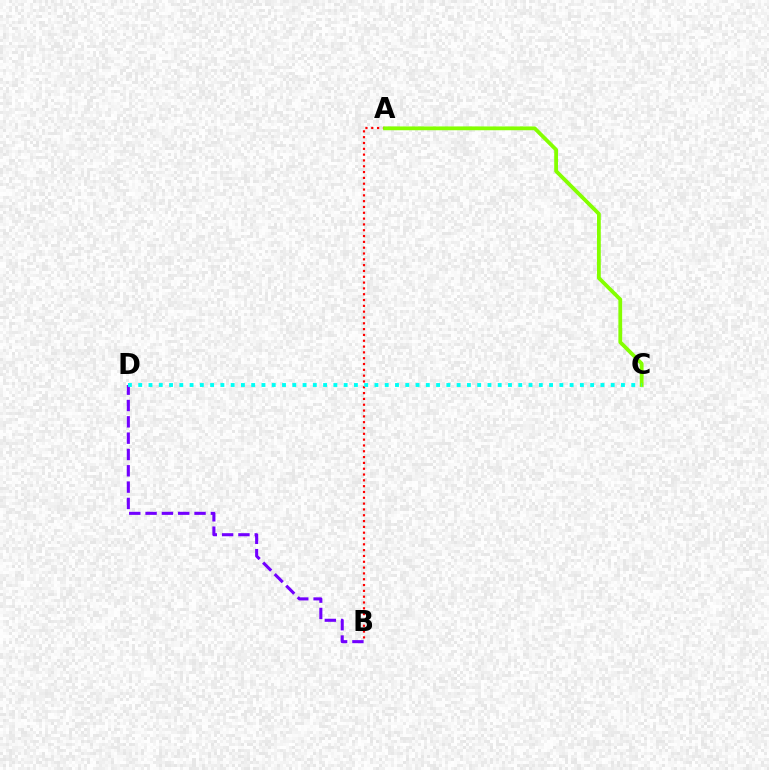{('A', 'B'): [{'color': '#ff0000', 'line_style': 'dotted', 'thickness': 1.58}], ('B', 'D'): [{'color': '#7200ff', 'line_style': 'dashed', 'thickness': 2.22}], ('A', 'C'): [{'color': '#84ff00', 'line_style': 'solid', 'thickness': 2.73}], ('C', 'D'): [{'color': '#00fff6', 'line_style': 'dotted', 'thickness': 2.79}]}